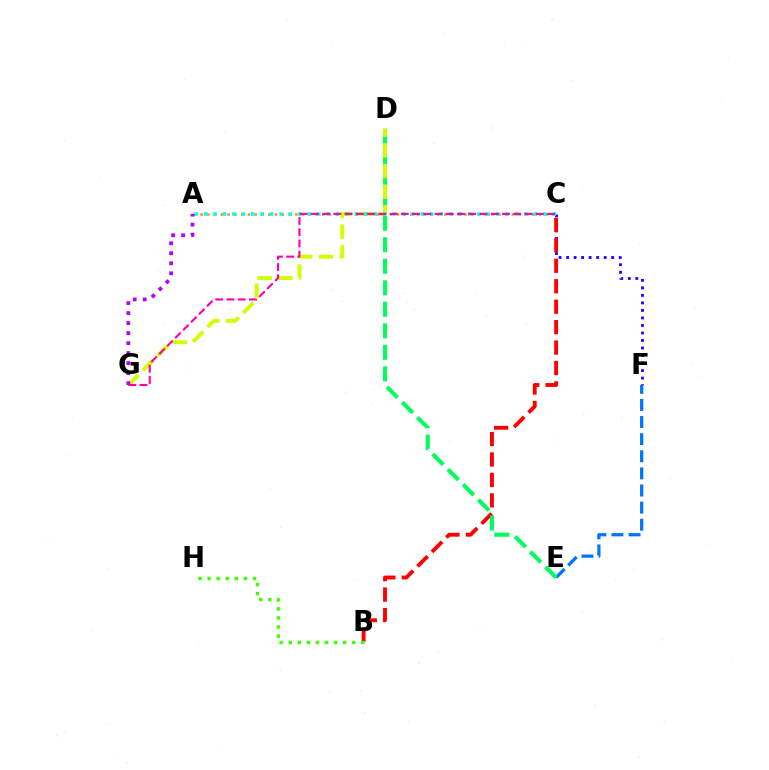{('A', 'C'): [{'color': '#ff9400', 'line_style': 'dotted', 'thickness': 1.84}, {'color': '#00fff6', 'line_style': 'dotted', 'thickness': 2.56}], ('C', 'F'): [{'color': '#2500ff', 'line_style': 'dotted', 'thickness': 2.04}], ('B', 'C'): [{'color': '#ff0000', 'line_style': 'dashed', 'thickness': 2.78}], ('E', 'F'): [{'color': '#0074ff', 'line_style': 'dashed', 'thickness': 2.33}], ('D', 'E'): [{'color': '#00ff5c', 'line_style': 'dashed', 'thickness': 2.92}], ('B', 'H'): [{'color': '#3dff00', 'line_style': 'dotted', 'thickness': 2.46}], ('D', 'G'): [{'color': '#d1ff00', 'line_style': 'dashed', 'thickness': 2.81}], ('C', 'G'): [{'color': '#ff00ac', 'line_style': 'dashed', 'thickness': 1.53}], ('A', 'G'): [{'color': '#b900ff', 'line_style': 'dotted', 'thickness': 2.72}]}